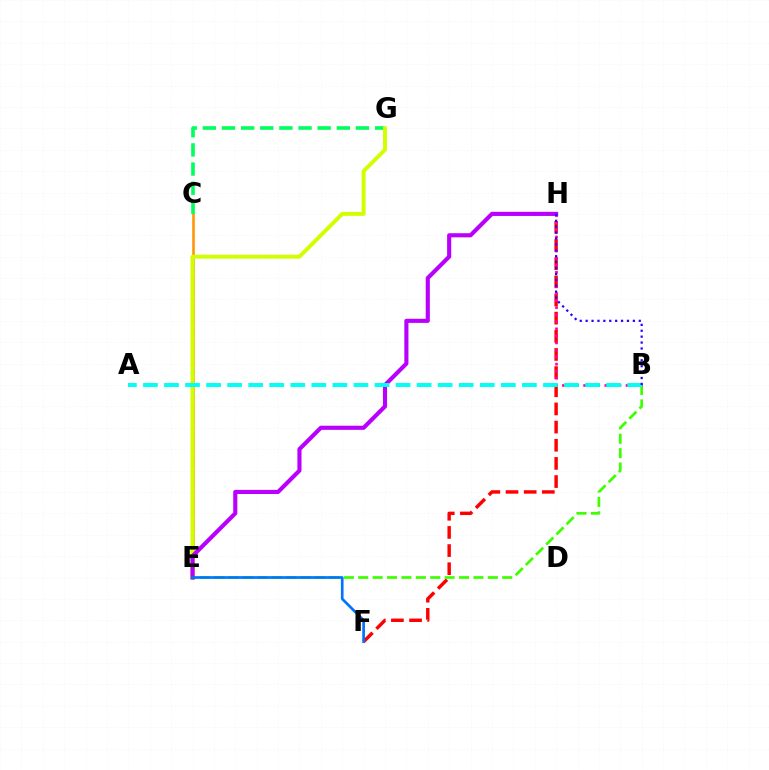{('C', 'E'): [{'color': '#ff9400', 'line_style': 'solid', 'thickness': 1.84}], ('C', 'G'): [{'color': '#00ff5c', 'line_style': 'dashed', 'thickness': 2.6}], ('F', 'H'): [{'color': '#ff0000', 'line_style': 'dashed', 'thickness': 2.47}], ('E', 'G'): [{'color': '#d1ff00', 'line_style': 'solid', 'thickness': 2.84}], ('B', 'E'): [{'color': '#3dff00', 'line_style': 'dashed', 'thickness': 1.96}], ('B', 'H'): [{'color': '#ff00ac', 'line_style': 'dotted', 'thickness': 1.92}, {'color': '#2500ff', 'line_style': 'dotted', 'thickness': 1.6}], ('E', 'H'): [{'color': '#b900ff', 'line_style': 'solid', 'thickness': 2.97}], ('A', 'B'): [{'color': '#00fff6', 'line_style': 'dashed', 'thickness': 2.86}], ('E', 'F'): [{'color': '#0074ff', 'line_style': 'solid', 'thickness': 1.94}]}